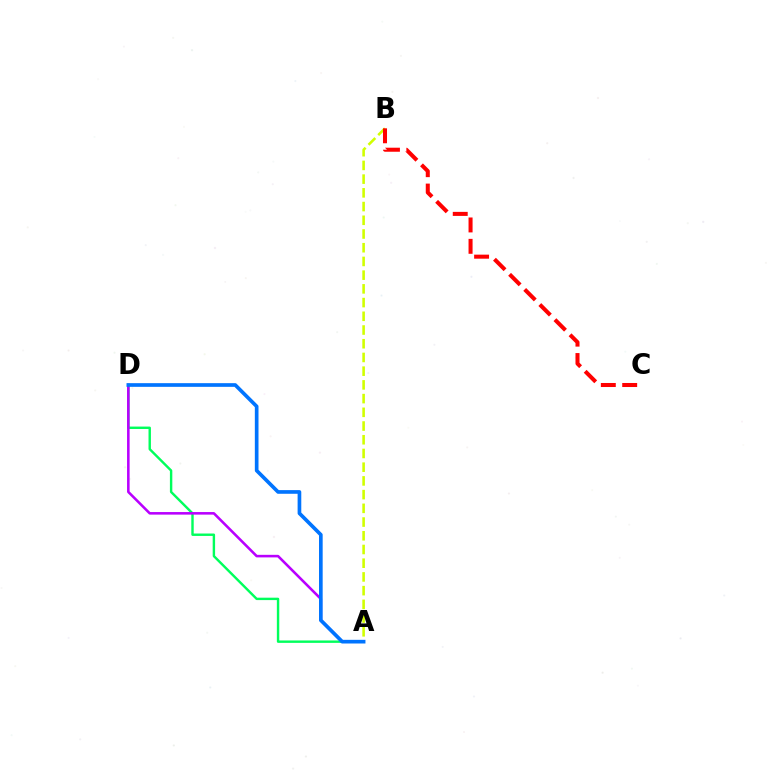{('A', 'B'): [{'color': '#d1ff00', 'line_style': 'dashed', 'thickness': 1.86}], ('B', 'C'): [{'color': '#ff0000', 'line_style': 'dashed', 'thickness': 2.9}], ('A', 'D'): [{'color': '#00ff5c', 'line_style': 'solid', 'thickness': 1.74}, {'color': '#b900ff', 'line_style': 'solid', 'thickness': 1.85}, {'color': '#0074ff', 'line_style': 'solid', 'thickness': 2.64}]}